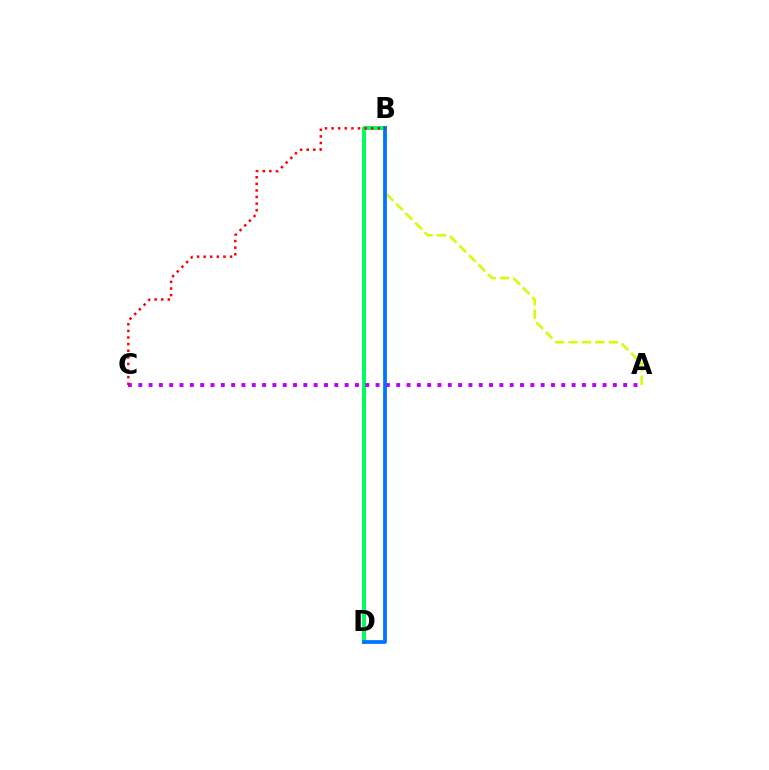{('A', 'B'): [{'color': '#d1ff00', 'line_style': 'dashed', 'thickness': 1.83}], ('B', 'D'): [{'color': '#00ff5c', 'line_style': 'solid', 'thickness': 2.86}, {'color': '#0074ff', 'line_style': 'solid', 'thickness': 2.69}], ('A', 'C'): [{'color': '#b900ff', 'line_style': 'dotted', 'thickness': 2.8}], ('B', 'C'): [{'color': '#ff0000', 'line_style': 'dotted', 'thickness': 1.79}]}